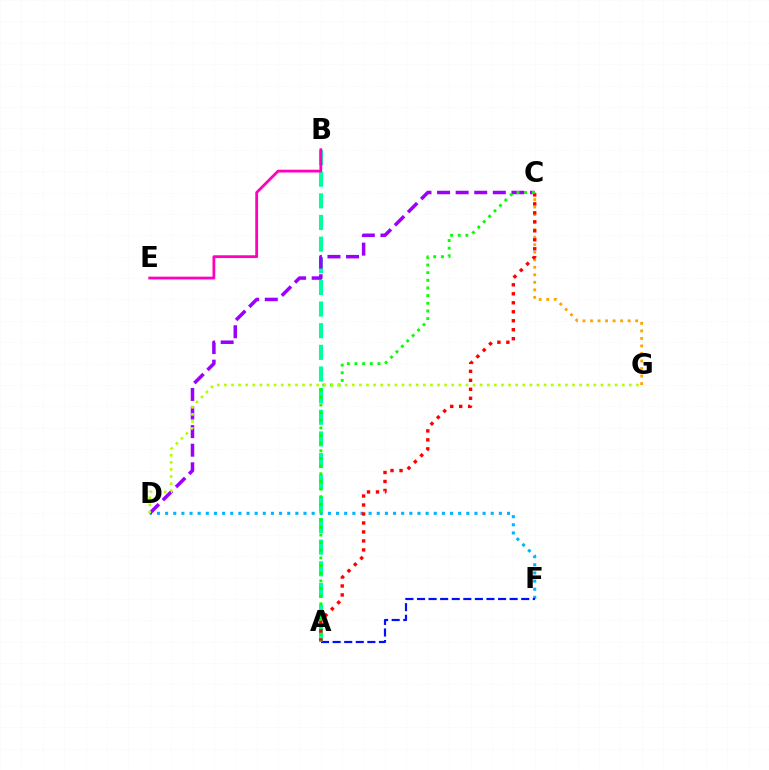{('D', 'F'): [{'color': '#00b5ff', 'line_style': 'dotted', 'thickness': 2.21}], ('A', 'B'): [{'color': '#00ff9d', 'line_style': 'dashed', 'thickness': 2.94}], ('C', 'G'): [{'color': '#ffa500', 'line_style': 'dotted', 'thickness': 2.04}], ('A', 'F'): [{'color': '#0010ff', 'line_style': 'dashed', 'thickness': 1.57}], ('B', 'E'): [{'color': '#ff00bd', 'line_style': 'solid', 'thickness': 2.02}], ('C', 'D'): [{'color': '#9b00ff', 'line_style': 'dashed', 'thickness': 2.53}], ('A', 'C'): [{'color': '#ff0000', 'line_style': 'dotted', 'thickness': 2.44}, {'color': '#08ff00', 'line_style': 'dotted', 'thickness': 2.08}], ('D', 'G'): [{'color': '#b3ff00', 'line_style': 'dotted', 'thickness': 1.93}]}